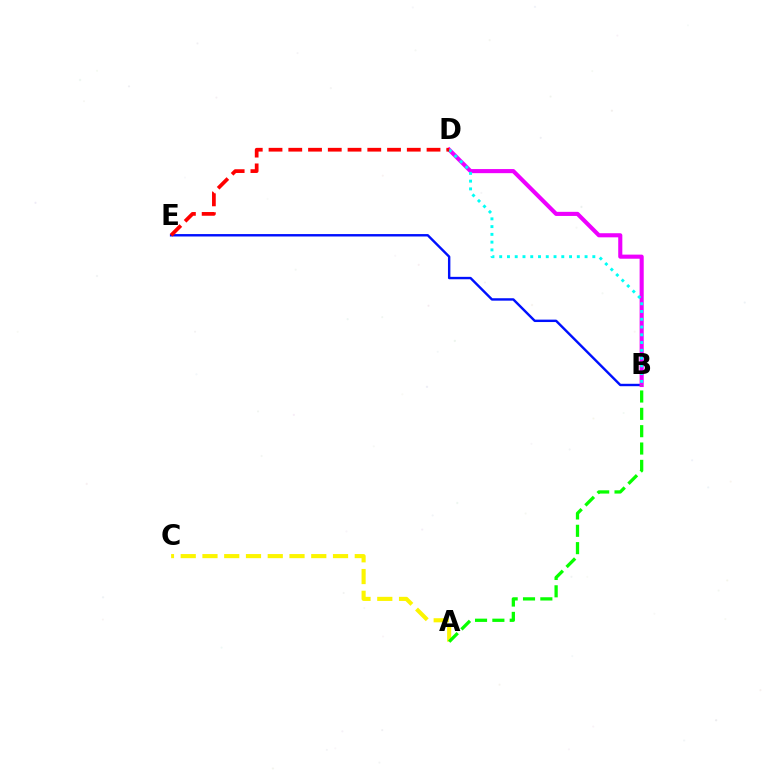{('B', 'E'): [{'color': '#0010ff', 'line_style': 'solid', 'thickness': 1.74}], ('B', 'D'): [{'color': '#ee00ff', 'line_style': 'solid', 'thickness': 2.95}, {'color': '#00fff6', 'line_style': 'dotted', 'thickness': 2.11}], ('A', 'C'): [{'color': '#fcf500', 'line_style': 'dashed', 'thickness': 2.96}], ('A', 'B'): [{'color': '#08ff00', 'line_style': 'dashed', 'thickness': 2.36}], ('D', 'E'): [{'color': '#ff0000', 'line_style': 'dashed', 'thickness': 2.68}]}